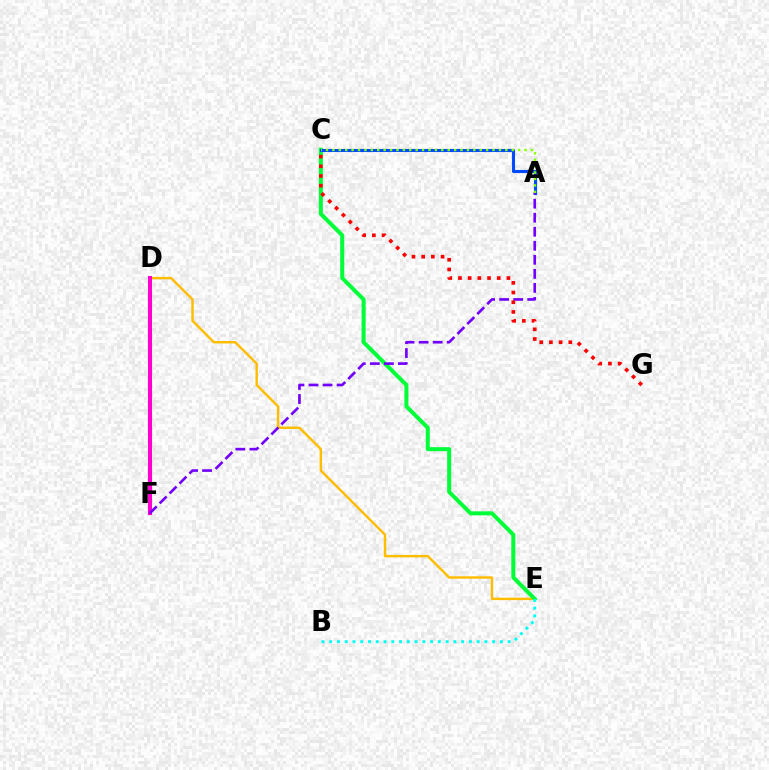{('D', 'E'): [{'color': '#ffbd00', 'line_style': 'solid', 'thickness': 1.75}], ('C', 'E'): [{'color': '#00ff39', 'line_style': 'solid', 'thickness': 2.9}], ('B', 'E'): [{'color': '#00fff6', 'line_style': 'dotted', 'thickness': 2.11}], ('A', 'C'): [{'color': '#004bff', 'line_style': 'solid', 'thickness': 2.22}, {'color': '#84ff00', 'line_style': 'dotted', 'thickness': 1.74}], ('D', 'F'): [{'color': '#ff00cf', 'line_style': 'solid', 'thickness': 2.93}], ('A', 'F'): [{'color': '#7200ff', 'line_style': 'dashed', 'thickness': 1.91}], ('C', 'G'): [{'color': '#ff0000', 'line_style': 'dotted', 'thickness': 2.63}]}